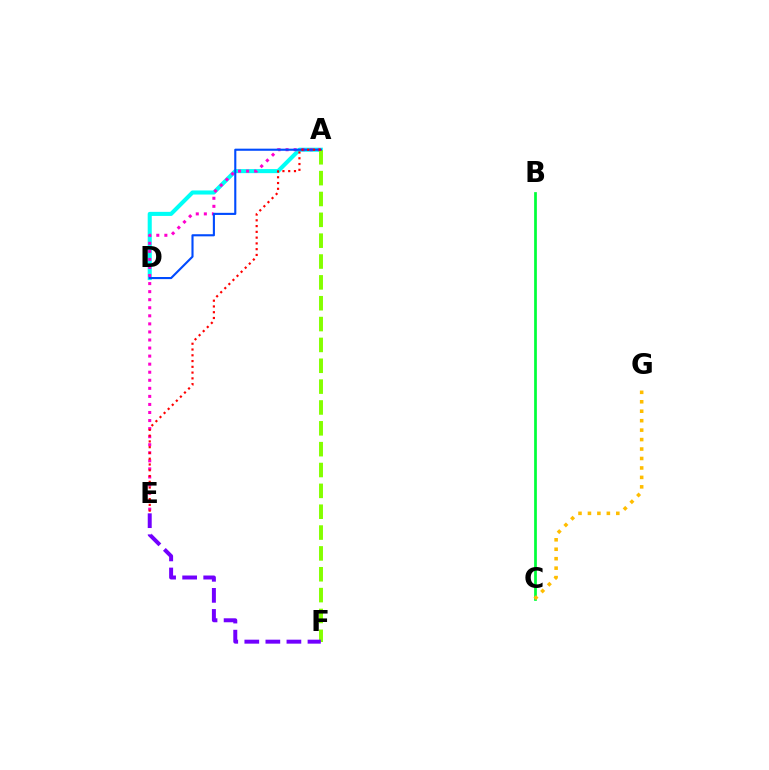{('A', 'D'): [{'color': '#00fff6', 'line_style': 'solid', 'thickness': 2.93}, {'color': '#004bff', 'line_style': 'solid', 'thickness': 1.52}], ('A', 'E'): [{'color': '#ff00cf', 'line_style': 'dotted', 'thickness': 2.19}, {'color': '#ff0000', 'line_style': 'dotted', 'thickness': 1.57}], ('A', 'F'): [{'color': '#84ff00', 'line_style': 'dashed', 'thickness': 2.83}], ('E', 'F'): [{'color': '#7200ff', 'line_style': 'dashed', 'thickness': 2.86}], ('B', 'C'): [{'color': '#00ff39', 'line_style': 'solid', 'thickness': 1.97}], ('C', 'G'): [{'color': '#ffbd00', 'line_style': 'dotted', 'thickness': 2.57}]}